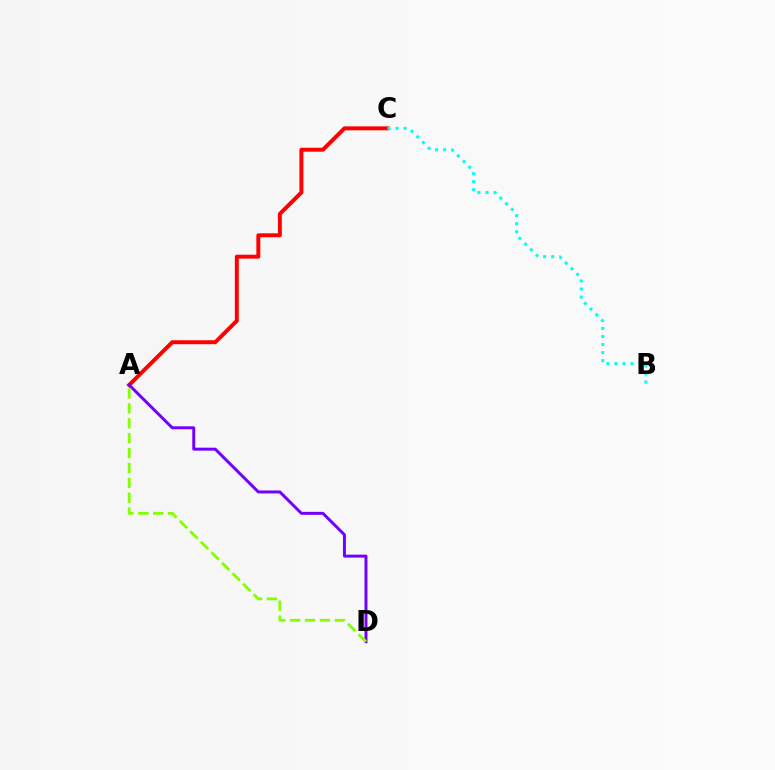{('A', 'C'): [{'color': '#ff0000', 'line_style': 'solid', 'thickness': 2.84}], ('A', 'D'): [{'color': '#7200ff', 'line_style': 'solid', 'thickness': 2.13}, {'color': '#84ff00', 'line_style': 'dashed', 'thickness': 2.02}], ('B', 'C'): [{'color': '#00fff6', 'line_style': 'dotted', 'thickness': 2.19}]}